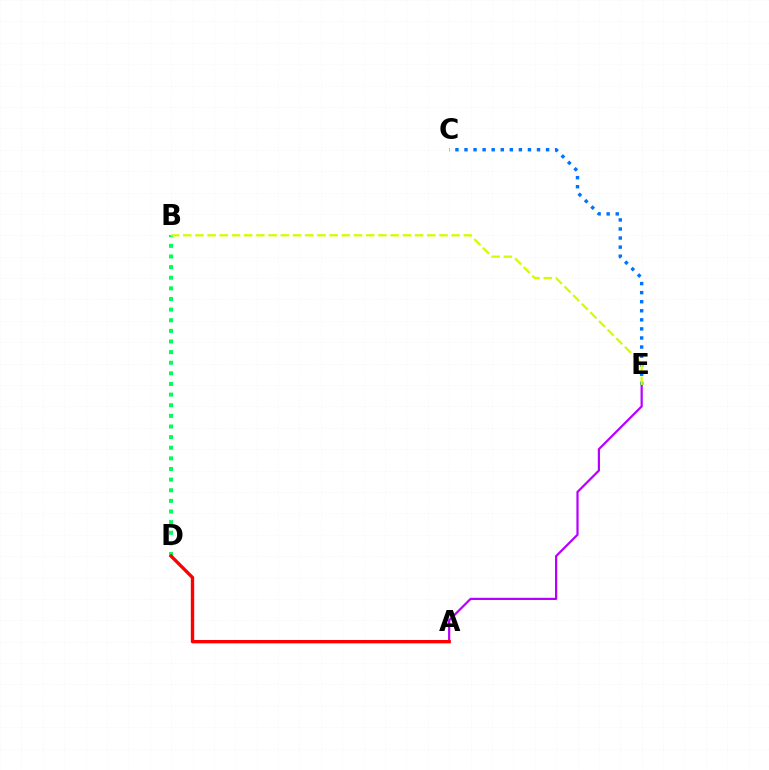{('A', 'E'): [{'color': '#b900ff', 'line_style': 'solid', 'thickness': 1.6}], ('B', 'D'): [{'color': '#00ff5c', 'line_style': 'dotted', 'thickness': 2.89}], ('C', 'E'): [{'color': '#0074ff', 'line_style': 'dotted', 'thickness': 2.46}], ('B', 'E'): [{'color': '#d1ff00', 'line_style': 'dashed', 'thickness': 1.66}], ('A', 'D'): [{'color': '#ff0000', 'line_style': 'solid', 'thickness': 2.41}]}